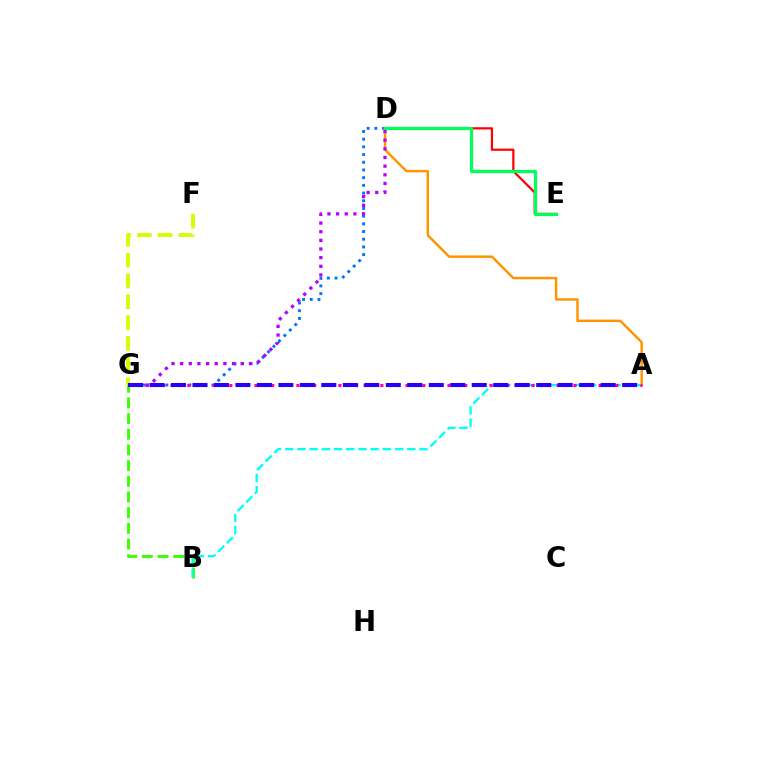{('D', 'E'): [{'color': '#ff0000', 'line_style': 'solid', 'thickness': 1.59}, {'color': '#00ff5c', 'line_style': 'solid', 'thickness': 2.3}], ('D', 'G'): [{'color': '#0074ff', 'line_style': 'dotted', 'thickness': 2.09}, {'color': '#b900ff', 'line_style': 'dotted', 'thickness': 2.35}], ('B', 'G'): [{'color': '#3dff00', 'line_style': 'dashed', 'thickness': 2.13}], ('A', 'B'): [{'color': '#00fff6', 'line_style': 'dashed', 'thickness': 1.66}], ('A', 'D'): [{'color': '#ff9400', 'line_style': 'solid', 'thickness': 1.77}], ('A', 'G'): [{'color': '#ff00ac', 'line_style': 'dotted', 'thickness': 2.28}, {'color': '#2500ff', 'line_style': 'dashed', 'thickness': 2.92}], ('F', 'G'): [{'color': '#d1ff00', 'line_style': 'dashed', 'thickness': 2.83}]}